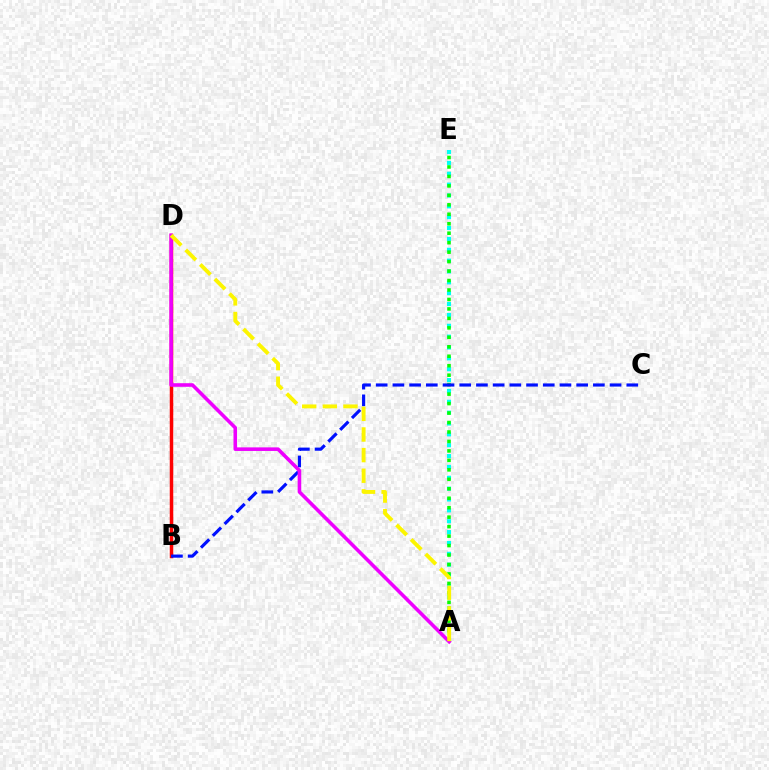{('B', 'D'): [{'color': '#ff0000', 'line_style': 'solid', 'thickness': 2.51}], ('A', 'E'): [{'color': '#00fff6', 'line_style': 'dotted', 'thickness': 2.95}, {'color': '#08ff00', 'line_style': 'dotted', 'thickness': 2.57}], ('B', 'C'): [{'color': '#0010ff', 'line_style': 'dashed', 'thickness': 2.27}], ('A', 'D'): [{'color': '#ee00ff', 'line_style': 'solid', 'thickness': 2.58}, {'color': '#fcf500', 'line_style': 'dashed', 'thickness': 2.8}]}